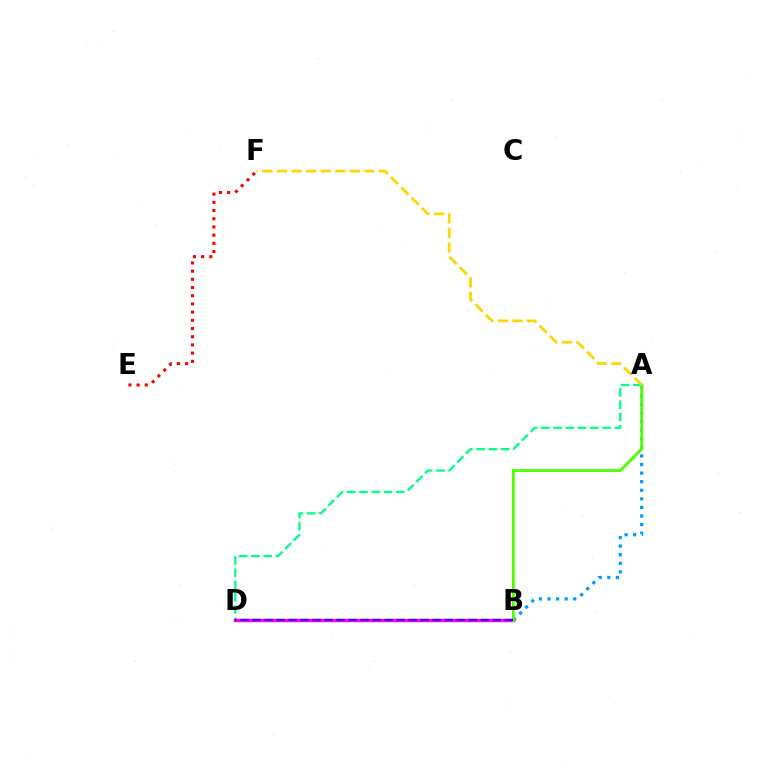{('A', 'D'): [{'color': '#00ff86', 'line_style': 'dashed', 'thickness': 1.67}], ('E', 'F'): [{'color': '#ff0000', 'line_style': 'dotted', 'thickness': 2.23}], ('A', 'B'): [{'color': '#009eff', 'line_style': 'dotted', 'thickness': 2.33}, {'color': '#4fff00', 'line_style': 'solid', 'thickness': 2.05}], ('B', 'D'): [{'color': '#ff00ed', 'line_style': 'solid', 'thickness': 2.46}, {'color': '#3700ff', 'line_style': 'dashed', 'thickness': 1.63}], ('A', 'F'): [{'color': '#ffd500', 'line_style': 'dashed', 'thickness': 1.98}]}